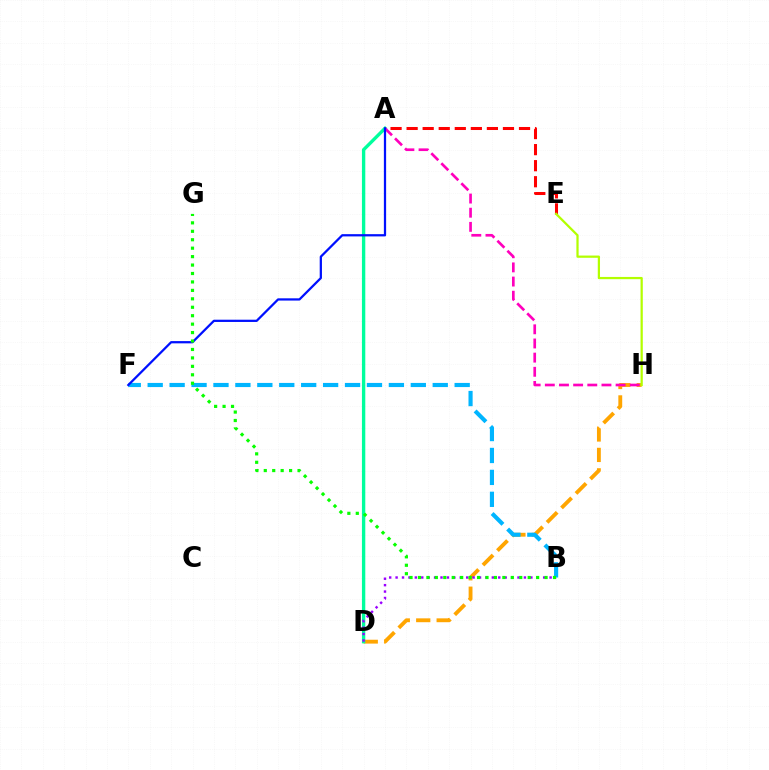{('D', 'H'): [{'color': '#ffa500', 'line_style': 'dashed', 'thickness': 2.78}], ('A', 'D'): [{'color': '#00ff9d', 'line_style': 'solid', 'thickness': 2.42}], ('A', 'E'): [{'color': '#ff0000', 'line_style': 'dashed', 'thickness': 2.18}], ('A', 'H'): [{'color': '#ff00bd', 'line_style': 'dashed', 'thickness': 1.92}], ('E', 'H'): [{'color': '#b3ff00', 'line_style': 'solid', 'thickness': 1.61}], ('B', 'D'): [{'color': '#9b00ff', 'line_style': 'dotted', 'thickness': 1.74}], ('B', 'F'): [{'color': '#00b5ff', 'line_style': 'dashed', 'thickness': 2.98}], ('A', 'F'): [{'color': '#0010ff', 'line_style': 'solid', 'thickness': 1.62}], ('B', 'G'): [{'color': '#08ff00', 'line_style': 'dotted', 'thickness': 2.29}]}